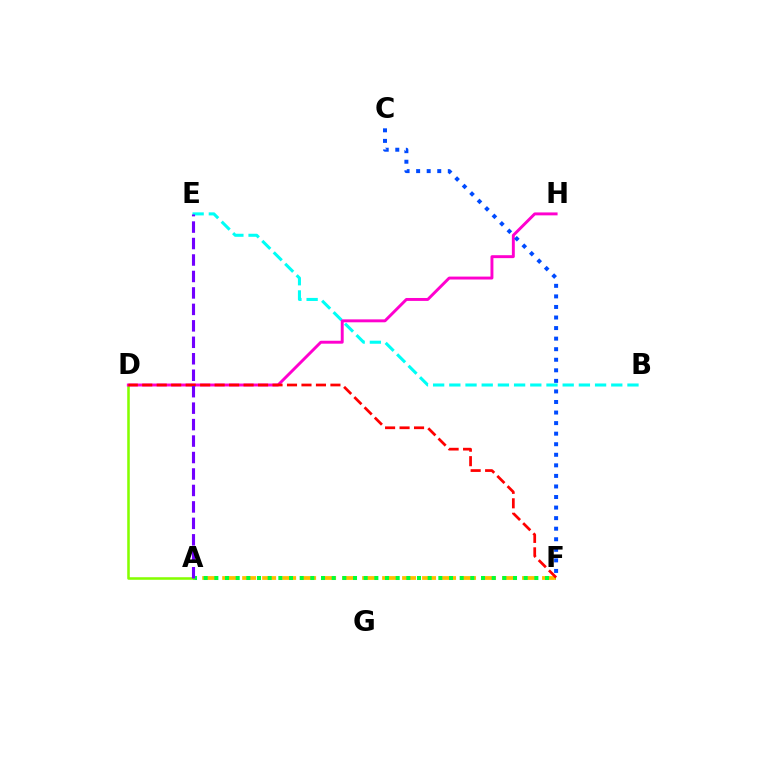{('A', 'F'): [{'color': '#ffbd00', 'line_style': 'dashed', 'thickness': 2.72}, {'color': '#00ff39', 'line_style': 'dotted', 'thickness': 2.9}], ('A', 'D'): [{'color': '#84ff00', 'line_style': 'solid', 'thickness': 1.84}], ('B', 'E'): [{'color': '#00fff6', 'line_style': 'dashed', 'thickness': 2.2}], ('D', 'H'): [{'color': '#ff00cf', 'line_style': 'solid', 'thickness': 2.11}], ('C', 'F'): [{'color': '#004bff', 'line_style': 'dotted', 'thickness': 2.87}], ('D', 'F'): [{'color': '#ff0000', 'line_style': 'dashed', 'thickness': 1.97}], ('A', 'E'): [{'color': '#7200ff', 'line_style': 'dashed', 'thickness': 2.24}]}